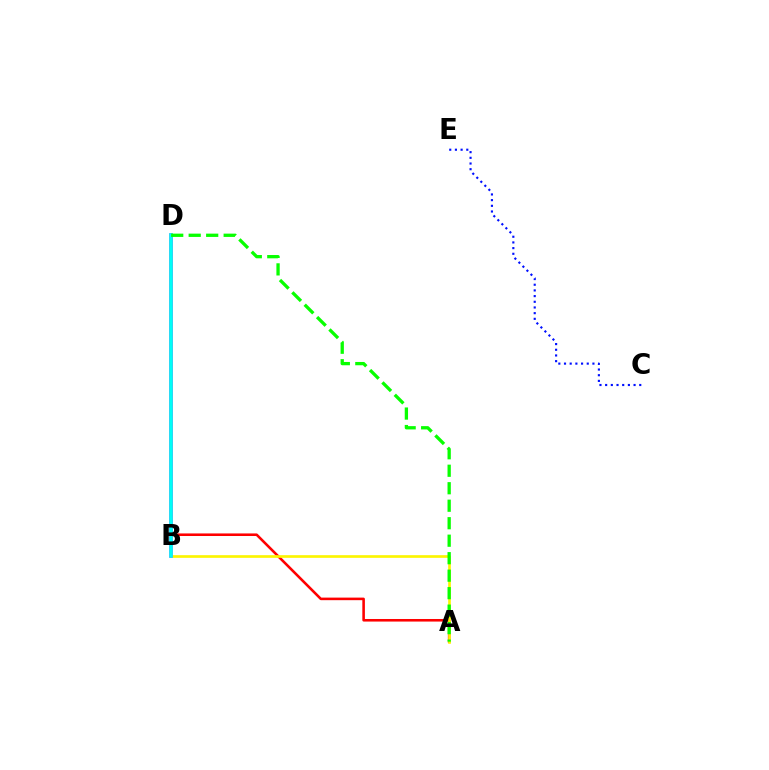{('A', 'D'): [{'color': '#ff0000', 'line_style': 'solid', 'thickness': 1.85}, {'color': '#08ff00', 'line_style': 'dashed', 'thickness': 2.38}], ('A', 'B'): [{'color': '#fcf500', 'line_style': 'solid', 'thickness': 1.92}], ('B', 'D'): [{'color': '#ee00ff', 'line_style': 'solid', 'thickness': 2.54}, {'color': '#00fff6', 'line_style': 'solid', 'thickness': 2.62}], ('C', 'E'): [{'color': '#0010ff', 'line_style': 'dotted', 'thickness': 1.54}]}